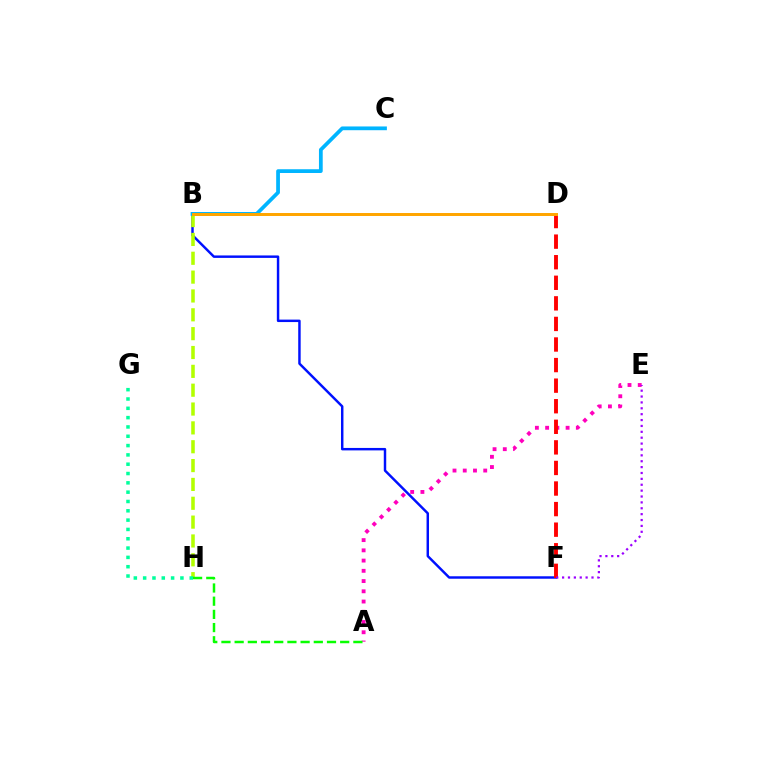{('B', 'F'): [{'color': '#0010ff', 'line_style': 'solid', 'thickness': 1.77}], ('B', 'H'): [{'color': '#b3ff00', 'line_style': 'dashed', 'thickness': 2.56}], ('G', 'H'): [{'color': '#00ff9d', 'line_style': 'dotted', 'thickness': 2.53}], ('A', 'E'): [{'color': '#ff00bd', 'line_style': 'dotted', 'thickness': 2.78}], ('D', 'F'): [{'color': '#ff0000', 'line_style': 'dashed', 'thickness': 2.8}], ('B', 'C'): [{'color': '#00b5ff', 'line_style': 'solid', 'thickness': 2.7}], ('B', 'D'): [{'color': '#ffa500', 'line_style': 'solid', 'thickness': 2.14}], ('E', 'F'): [{'color': '#9b00ff', 'line_style': 'dotted', 'thickness': 1.6}], ('A', 'H'): [{'color': '#08ff00', 'line_style': 'dashed', 'thickness': 1.79}]}